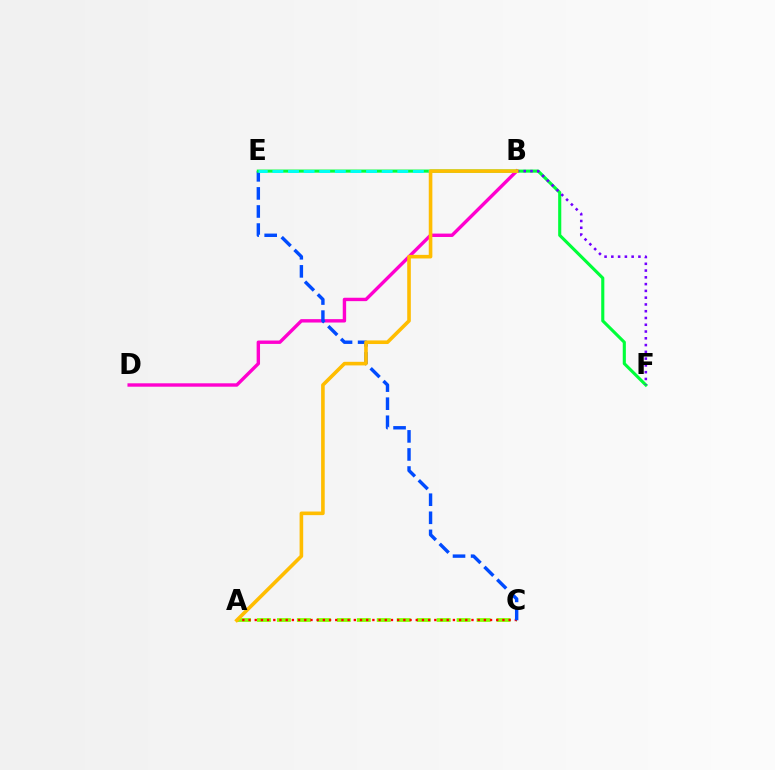{('B', 'D'): [{'color': '#ff00cf', 'line_style': 'solid', 'thickness': 2.44}], ('A', 'C'): [{'color': '#84ff00', 'line_style': 'dashed', 'thickness': 2.71}, {'color': '#ff0000', 'line_style': 'dotted', 'thickness': 1.68}], ('C', 'E'): [{'color': '#004bff', 'line_style': 'dashed', 'thickness': 2.46}], ('E', 'F'): [{'color': '#00ff39', 'line_style': 'solid', 'thickness': 2.24}], ('B', 'E'): [{'color': '#00fff6', 'line_style': 'dashed', 'thickness': 2.12}], ('B', 'F'): [{'color': '#7200ff', 'line_style': 'dotted', 'thickness': 1.84}], ('A', 'B'): [{'color': '#ffbd00', 'line_style': 'solid', 'thickness': 2.6}]}